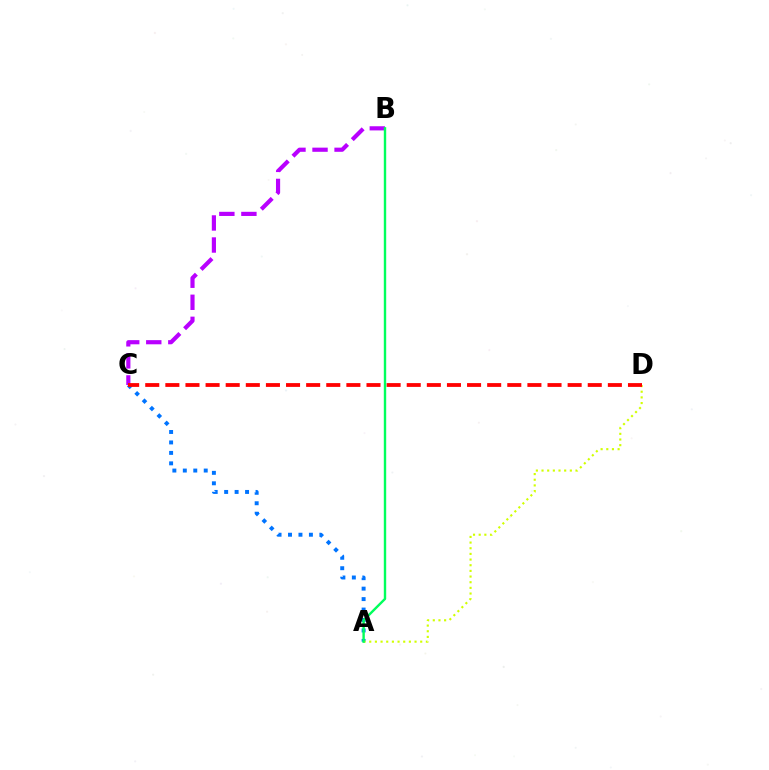{('A', 'C'): [{'color': '#0074ff', 'line_style': 'dotted', 'thickness': 2.84}], ('B', 'C'): [{'color': '#b900ff', 'line_style': 'dashed', 'thickness': 2.99}], ('A', 'D'): [{'color': '#d1ff00', 'line_style': 'dotted', 'thickness': 1.54}], ('C', 'D'): [{'color': '#ff0000', 'line_style': 'dashed', 'thickness': 2.73}], ('A', 'B'): [{'color': '#00ff5c', 'line_style': 'solid', 'thickness': 1.73}]}